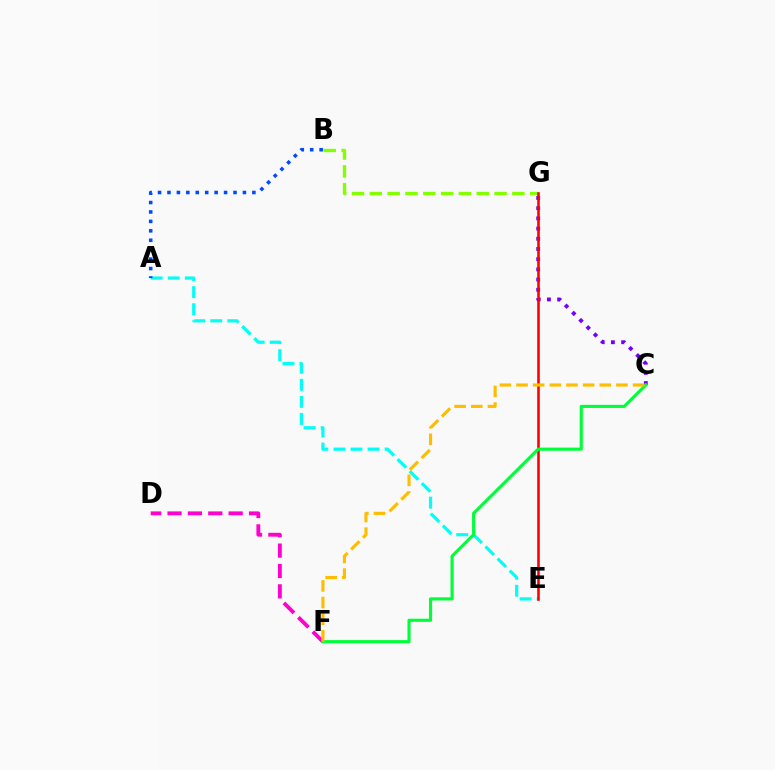{('D', 'F'): [{'color': '#ff00cf', 'line_style': 'dashed', 'thickness': 2.77}], ('B', 'G'): [{'color': '#84ff00', 'line_style': 'dashed', 'thickness': 2.42}], ('A', 'E'): [{'color': '#00fff6', 'line_style': 'dashed', 'thickness': 2.32}], ('A', 'B'): [{'color': '#004bff', 'line_style': 'dotted', 'thickness': 2.56}], ('C', 'G'): [{'color': '#7200ff', 'line_style': 'dotted', 'thickness': 2.77}], ('E', 'G'): [{'color': '#ff0000', 'line_style': 'solid', 'thickness': 1.85}], ('C', 'F'): [{'color': '#00ff39', 'line_style': 'solid', 'thickness': 2.25}, {'color': '#ffbd00', 'line_style': 'dashed', 'thickness': 2.26}]}